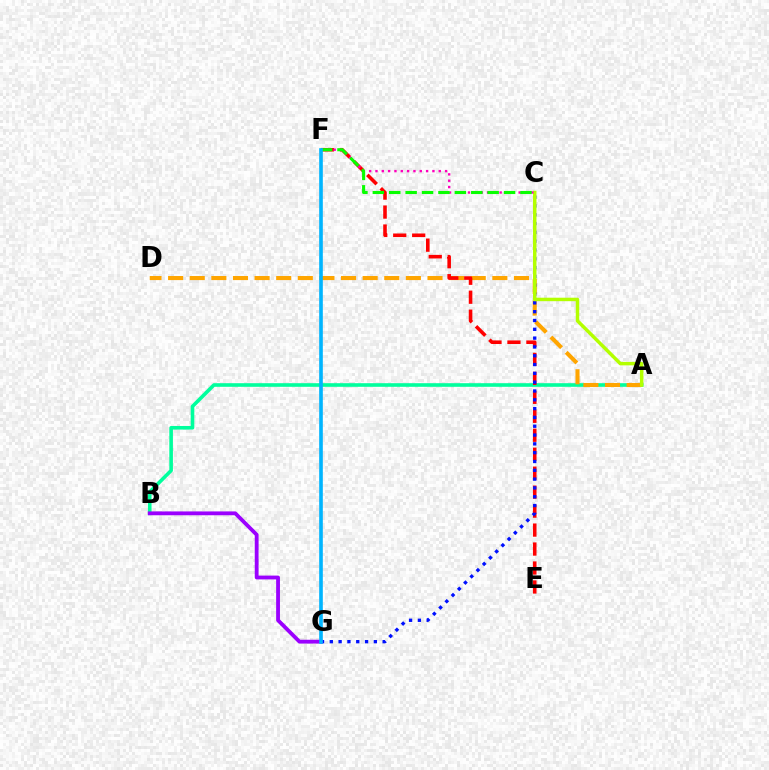{('A', 'B'): [{'color': '#00ff9d', 'line_style': 'solid', 'thickness': 2.6}], ('A', 'D'): [{'color': '#ffa500', 'line_style': 'dashed', 'thickness': 2.94}], ('E', 'F'): [{'color': '#ff0000', 'line_style': 'dashed', 'thickness': 2.58}], ('C', 'G'): [{'color': '#0010ff', 'line_style': 'dotted', 'thickness': 2.39}], ('A', 'C'): [{'color': '#b3ff00', 'line_style': 'solid', 'thickness': 2.5}], ('B', 'G'): [{'color': '#9b00ff', 'line_style': 'solid', 'thickness': 2.75}], ('C', 'F'): [{'color': '#ff00bd', 'line_style': 'dotted', 'thickness': 1.72}, {'color': '#08ff00', 'line_style': 'dashed', 'thickness': 2.23}], ('F', 'G'): [{'color': '#00b5ff', 'line_style': 'solid', 'thickness': 2.61}]}